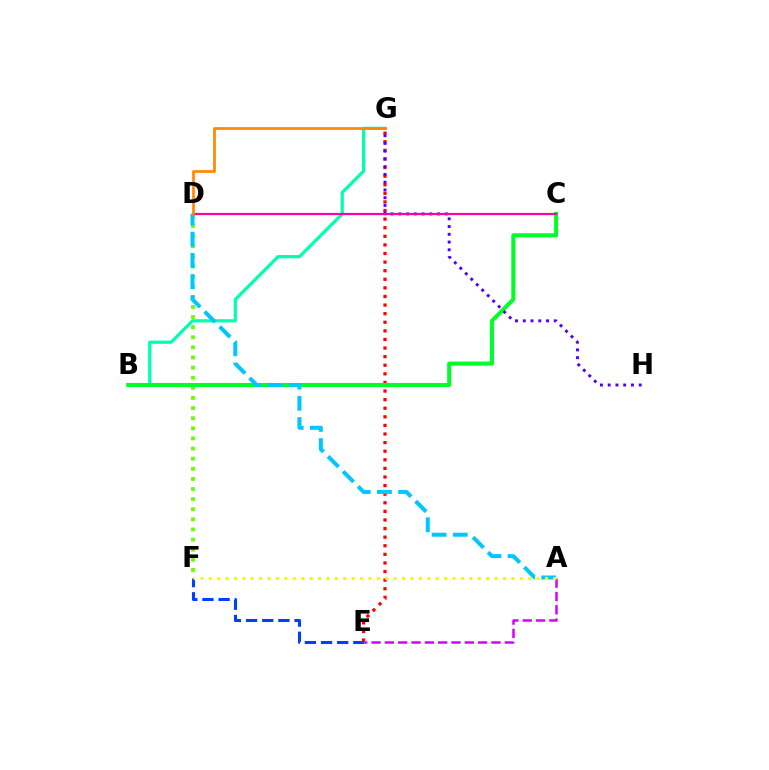{('D', 'F'): [{'color': '#66ff00', 'line_style': 'dotted', 'thickness': 2.75}], ('E', 'F'): [{'color': '#003fff', 'line_style': 'dashed', 'thickness': 2.2}], ('B', 'G'): [{'color': '#00ffaf', 'line_style': 'solid', 'thickness': 2.31}], ('A', 'E'): [{'color': '#d600ff', 'line_style': 'dashed', 'thickness': 1.81}], ('E', 'G'): [{'color': '#ff0000', 'line_style': 'dotted', 'thickness': 2.34}], ('B', 'C'): [{'color': '#00ff27', 'line_style': 'solid', 'thickness': 2.92}], ('A', 'D'): [{'color': '#00c7ff', 'line_style': 'dashed', 'thickness': 2.88}], ('A', 'F'): [{'color': '#eeff00', 'line_style': 'dotted', 'thickness': 2.28}], ('G', 'H'): [{'color': '#4f00ff', 'line_style': 'dotted', 'thickness': 2.11}], ('C', 'D'): [{'color': '#ff00a0', 'line_style': 'solid', 'thickness': 1.57}], ('D', 'G'): [{'color': '#ff8800', 'line_style': 'solid', 'thickness': 1.95}]}